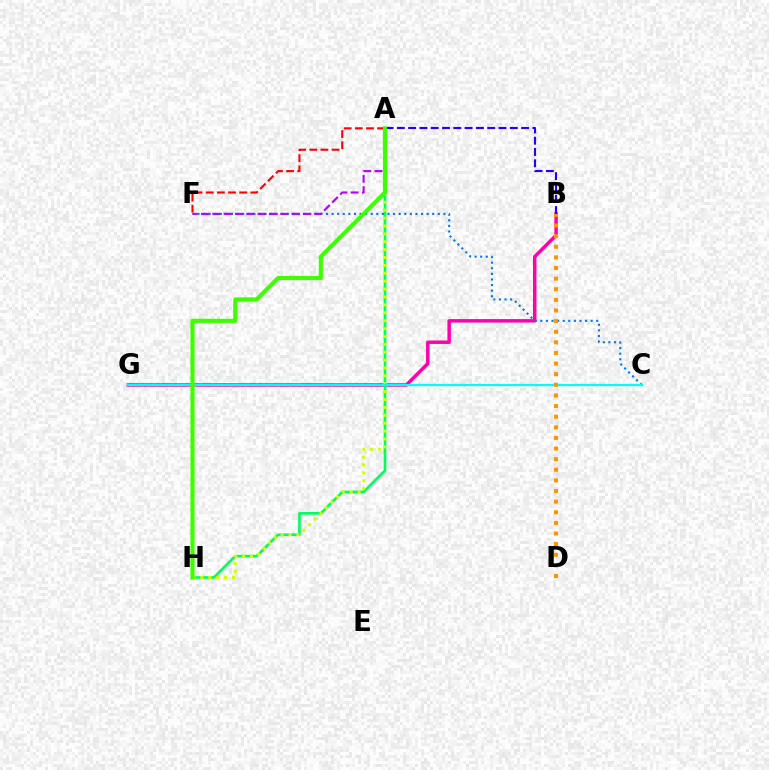{('B', 'G'): [{'color': '#ff00ac', 'line_style': 'solid', 'thickness': 2.5}], ('A', 'B'): [{'color': '#2500ff', 'line_style': 'dashed', 'thickness': 1.53}], ('A', 'H'): [{'color': '#00ff5c', 'line_style': 'solid', 'thickness': 1.91}, {'color': '#d1ff00', 'line_style': 'dotted', 'thickness': 2.14}, {'color': '#3dff00', 'line_style': 'solid', 'thickness': 2.96}], ('C', 'F'): [{'color': '#0074ff', 'line_style': 'dotted', 'thickness': 1.52}], ('C', 'G'): [{'color': '#00fff6', 'line_style': 'solid', 'thickness': 1.6}], ('A', 'F'): [{'color': '#b900ff', 'line_style': 'dashed', 'thickness': 1.54}, {'color': '#ff0000', 'line_style': 'dashed', 'thickness': 1.51}], ('B', 'D'): [{'color': '#ff9400', 'line_style': 'dotted', 'thickness': 2.89}]}